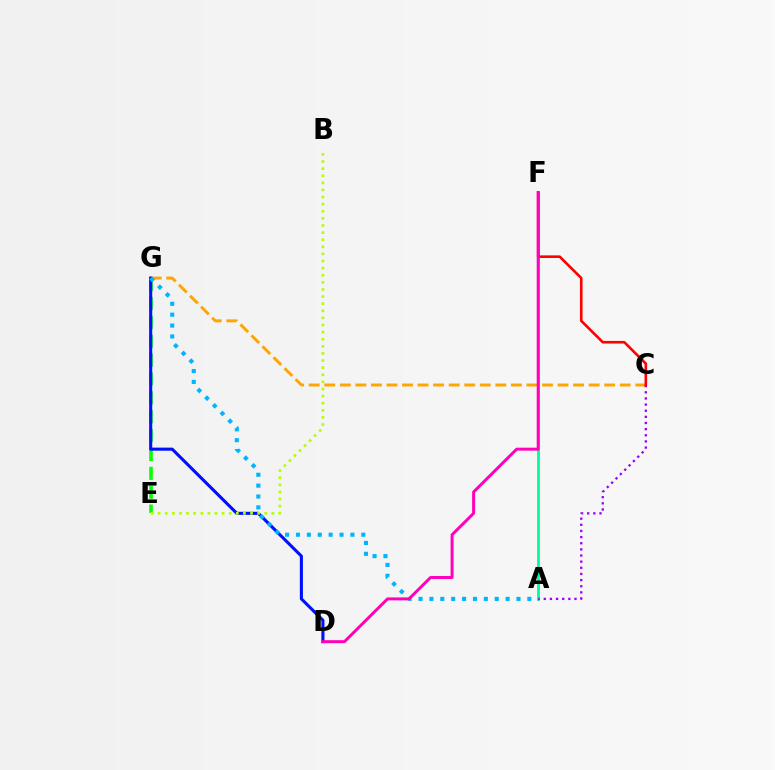{('C', 'G'): [{'color': '#ffa500', 'line_style': 'dashed', 'thickness': 2.11}], ('E', 'G'): [{'color': '#08ff00', 'line_style': 'dashed', 'thickness': 2.56}], ('D', 'G'): [{'color': '#0010ff', 'line_style': 'solid', 'thickness': 2.22}], ('A', 'F'): [{'color': '#00ff9d', 'line_style': 'solid', 'thickness': 2.05}], ('A', 'G'): [{'color': '#00b5ff', 'line_style': 'dotted', 'thickness': 2.96}], ('A', 'C'): [{'color': '#9b00ff', 'line_style': 'dotted', 'thickness': 1.67}], ('C', 'F'): [{'color': '#ff0000', 'line_style': 'solid', 'thickness': 1.88}], ('B', 'E'): [{'color': '#b3ff00', 'line_style': 'dotted', 'thickness': 1.93}], ('D', 'F'): [{'color': '#ff00bd', 'line_style': 'solid', 'thickness': 2.14}]}